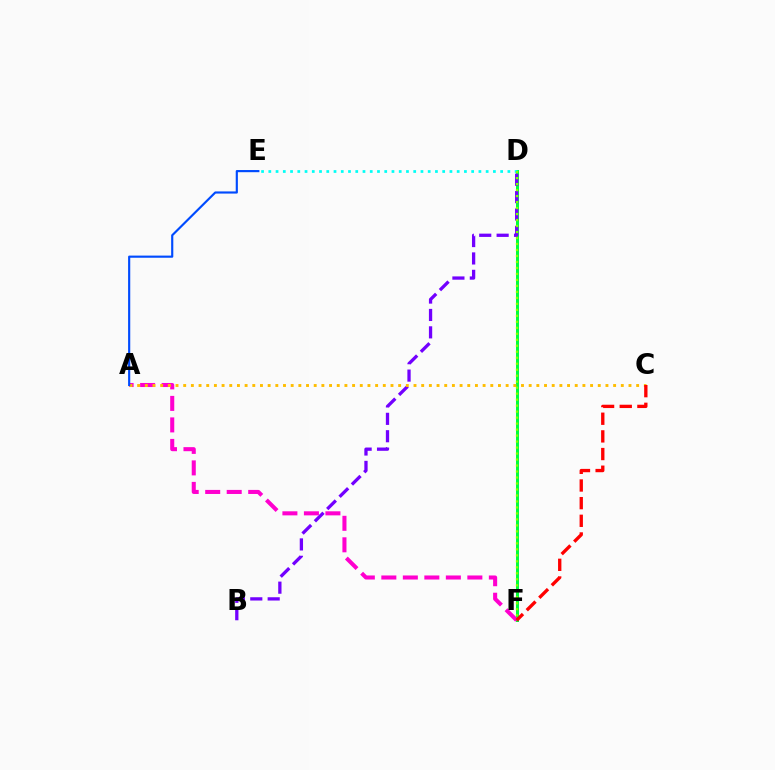{('D', 'F'): [{'color': '#00ff39', 'line_style': 'solid', 'thickness': 2.14}, {'color': '#84ff00', 'line_style': 'dotted', 'thickness': 1.63}], ('D', 'E'): [{'color': '#00fff6', 'line_style': 'dotted', 'thickness': 1.97}], ('B', 'D'): [{'color': '#7200ff', 'line_style': 'dashed', 'thickness': 2.36}], ('A', 'F'): [{'color': '#ff00cf', 'line_style': 'dashed', 'thickness': 2.92}], ('A', 'C'): [{'color': '#ffbd00', 'line_style': 'dotted', 'thickness': 2.09}], ('C', 'F'): [{'color': '#ff0000', 'line_style': 'dashed', 'thickness': 2.4}], ('A', 'E'): [{'color': '#004bff', 'line_style': 'solid', 'thickness': 1.55}]}